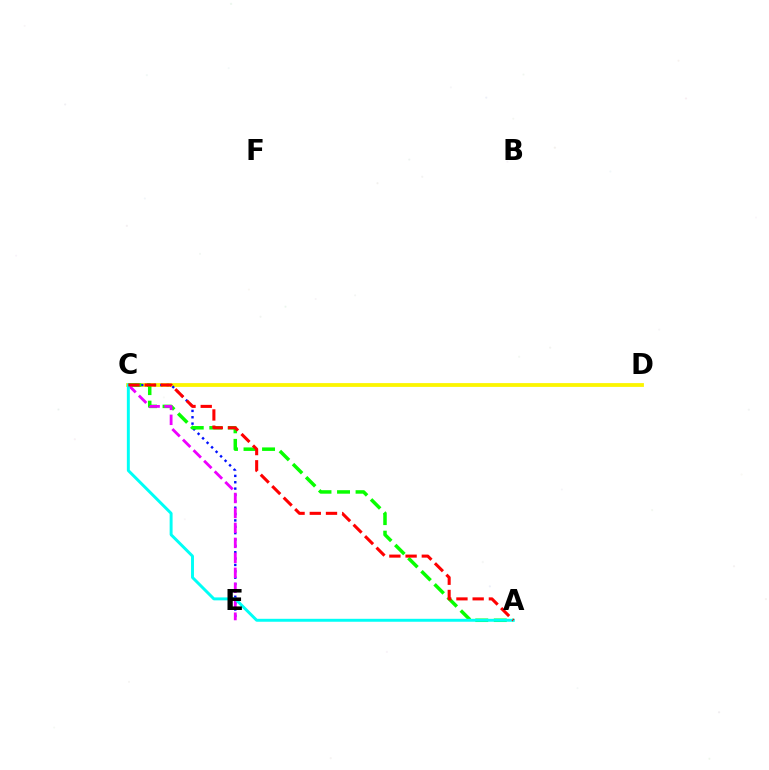{('C', 'D'): [{'color': '#fcf500', 'line_style': 'solid', 'thickness': 2.73}], ('C', 'E'): [{'color': '#0010ff', 'line_style': 'dotted', 'thickness': 1.73}, {'color': '#ee00ff', 'line_style': 'dashed', 'thickness': 2.03}], ('A', 'C'): [{'color': '#08ff00', 'line_style': 'dashed', 'thickness': 2.52}, {'color': '#00fff6', 'line_style': 'solid', 'thickness': 2.12}, {'color': '#ff0000', 'line_style': 'dashed', 'thickness': 2.2}]}